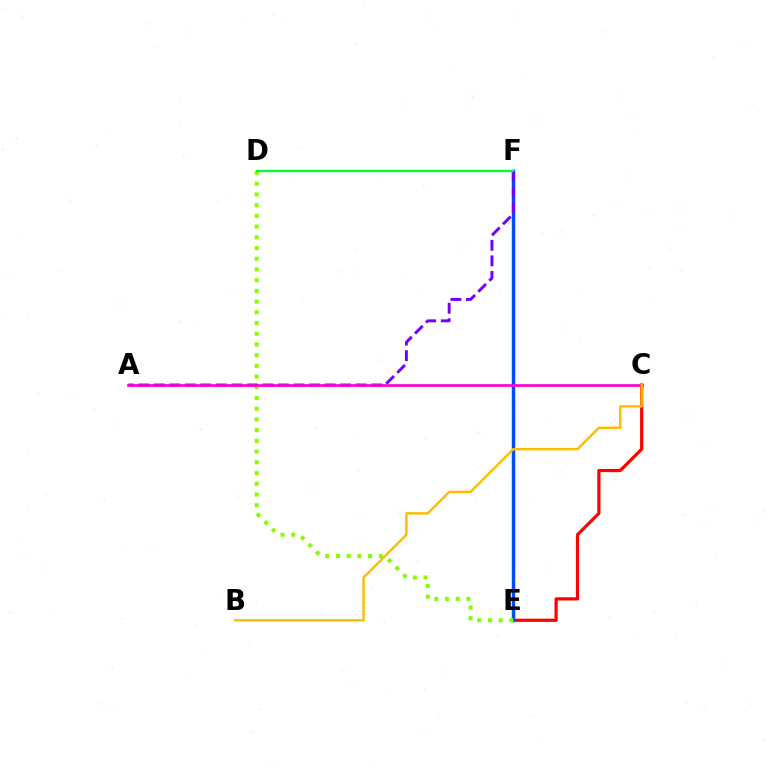{('E', 'F'): [{'color': '#00fff6', 'line_style': 'dotted', 'thickness': 2.04}, {'color': '#004bff', 'line_style': 'solid', 'thickness': 2.47}], ('C', 'E'): [{'color': '#ff0000', 'line_style': 'solid', 'thickness': 2.3}], ('D', 'E'): [{'color': '#84ff00', 'line_style': 'dotted', 'thickness': 2.91}], ('A', 'F'): [{'color': '#7200ff', 'line_style': 'dashed', 'thickness': 2.11}], ('A', 'C'): [{'color': '#ff00cf', 'line_style': 'solid', 'thickness': 1.94}], ('D', 'F'): [{'color': '#00ff39', 'line_style': 'solid', 'thickness': 1.69}], ('B', 'C'): [{'color': '#ffbd00', 'line_style': 'solid', 'thickness': 1.75}]}